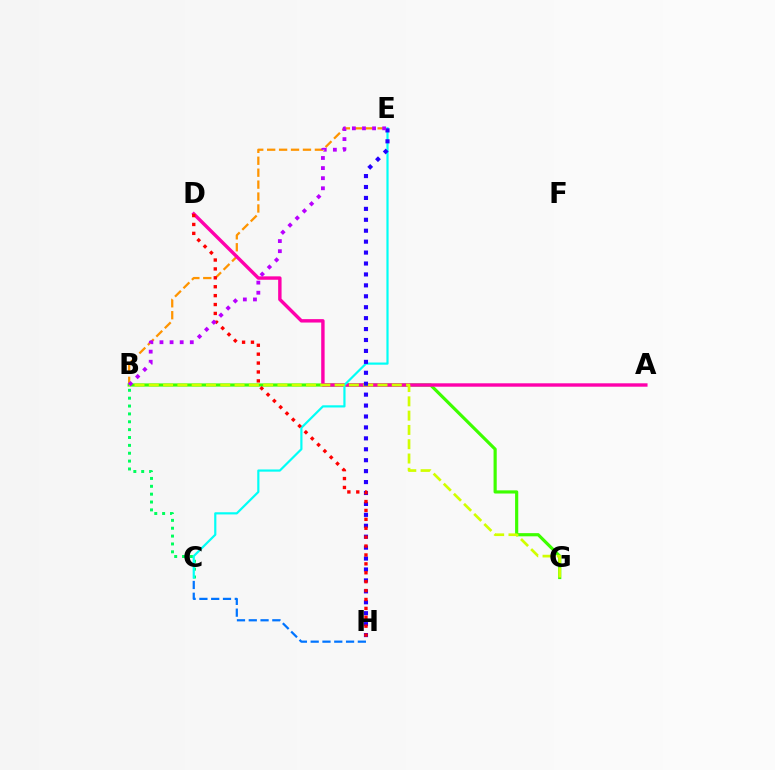{('B', 'E'): [{'color': '#ff9400', 'line_style': 'dashed', 'thickness': 1.62}, {'color': '#b900ff', 'line_style': 'dotted', 'thickness': 2.74}], ('B', 'C'): [{'color': '#00ff5c', 'line_style': 'dotted', 'thickness': 2.14}], ('B', 'G'): [{'color': '#3dff00', 'line_style': 'solid', 'thickness': 2.28}, {'color': '#d1ff00', 'line_style': 'dashed', 'thickness': 1.94}], ('A', 'D'): [{'color': '#ff00ac', 'line_style': 'solid', 'thickness': 2.45}], ('C', 'E'): [{'color': '#00fff6', 'line_style': 'solid', 'thickness': 1.58}], ('E', 'H'): [{'color': '#2500ff', 'line_style': 'dotted', 'thickness': 2.97}], ('D', 'H'): [{'color': '#ff0000', 'line_style': 'dotted', 'thickness': 2.42}], ('C', 'H'): [{'color': '#0074ff', 'line_style': 'dashed', 'thickness': 1.6}]}